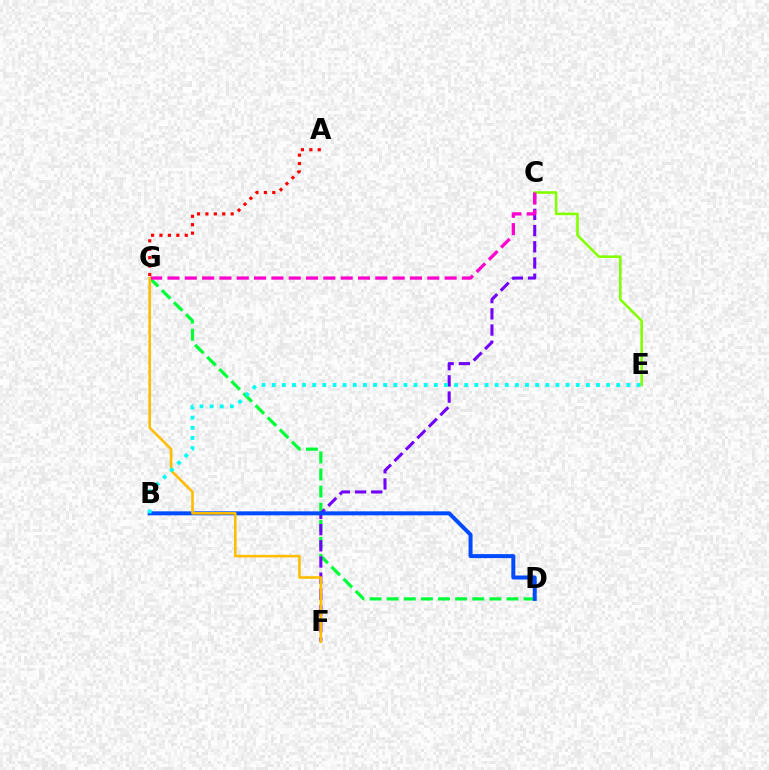{('D', 'G'): [{'color': '#00ff39', 'line_style': 'dashed', 'thickness': 2.33}], ('C', 'F'): [{'color': '#7200ff', 'line_style': 'dashed', 'thickness': 2.2}], ('C', 'E'): [{'color': '#84ff00', 'line_style': 'solid', 'thickness': 1.88}], ('B', 'D'): [{'color': '#004bff', 'line_style': 'solid', 'thickness': 2.87}], ('C', 'G'): [{'color': '#ff00cf', 'line_style': 'dashed', 'thickness': 2.35}], ('A', 'G'): [{'color': '#ff0000', 'line_style': 'dotted', 'thickness': 2.29}], ('F', 'G'): [{'color': '#ffbd00', 'line_style': 'solid', 'thickness': 1.88}], ('B', 'E'): [{'color': '#00fff6', 'line_style': 'dotted', 'thickness': 2.75}]}